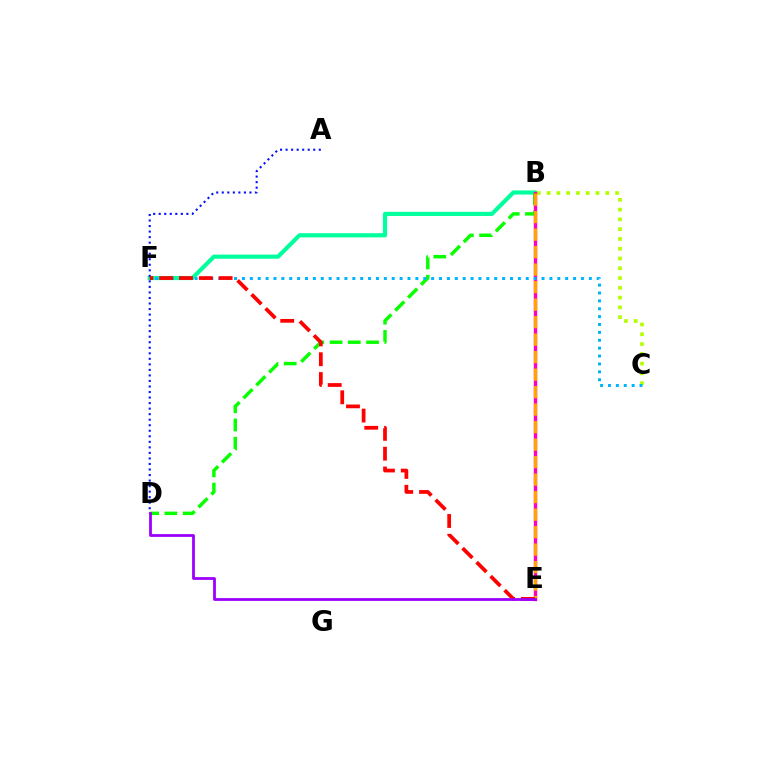{('B', 'F'): [{'color': '#00ff9d', 'line_style': 'solid', 'thickness': 2.99}], ('A', 'D'): [{'color': '#0010ff', 'line_style': 'dotted', 'thickness': 1.5}], ('B', 'D'): [{'color': '#08ff00', 'line_style': 'dashed', 'thickness': 2.48}], ('B', 'C'): [{'color': '#b3ff00', 'line_style': 'dotted', 'thickness': 2.66}], ('B', 'E'): [{'color': '#ff00bd', 'line_style': 'solid', 'thickness': 2.43}, {'color': '#ffa500', 'line_style': 'dashed', 'thickness': 2.38}], ('C', 'F'): [{'color': '#00b5ff', 'line_style': 'dotted', 'thickness': 2.14}], ('E', 'F'): [{'color': '#ff0000', 'line_style': 'dashed', 'thickness': 2.69}], ('D', 'E'): [{'color': '#9b00ff', 'line_style': 'solid', 'thickness': 2.01}]}